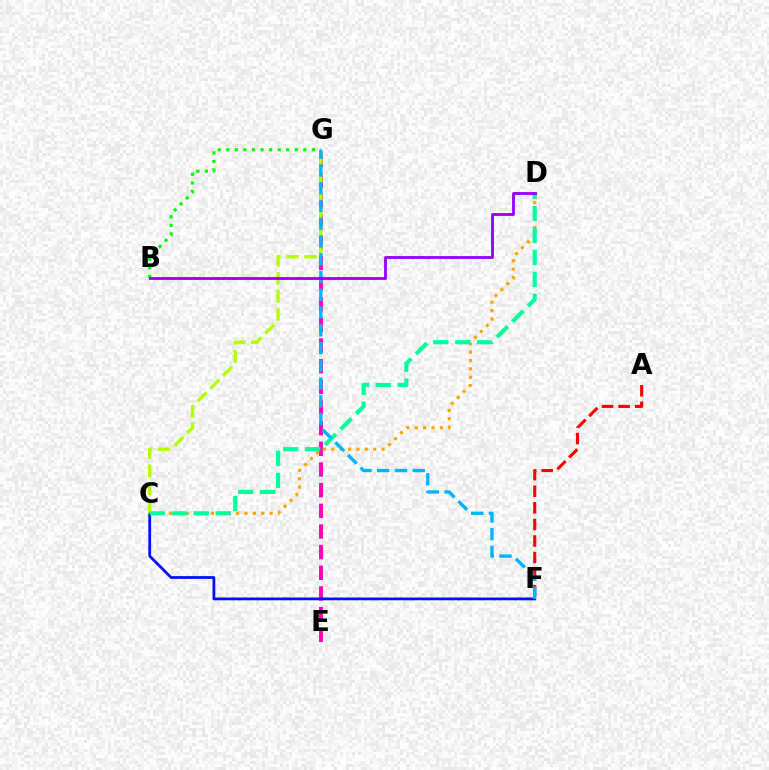{('E', 'G'): [{'color': '#ff00bd', 'line_style': 'dashed', 'thickness': 2.81}], ('B', 'G'): [{'color': '#08ff00', 'line_style': 'dotted', 'thickness': 2.33}], ('C', 'D'): [{'color': '#ffa500', 'line_style': 'dotted', 'thickness': 2.28}, {'color': '#00ff9d', 'line_style': 'dashed', 'thickness': 2.98}], ('A', 'F'): [{'color': '#ff0000', 'line_style': 'dashed', 'thickness': 2.25}], ('C', 'F'): [{'color': '#0010ff', 'line_style': 'solid', 'thickness': 2.0}], ('C', 'G'): [{'color': '#b3ff00', 'line_style': 'dashed', 'thickness': 2.45}], ('F', 'G'): [{'color': '#00b5ff', 'line_style': 'dashed', 'thickness': 2.41}], ('B', 'D'): [{'color': '#9b00ff', 'line_style': 'solid', 'thickness': 2.06}]}